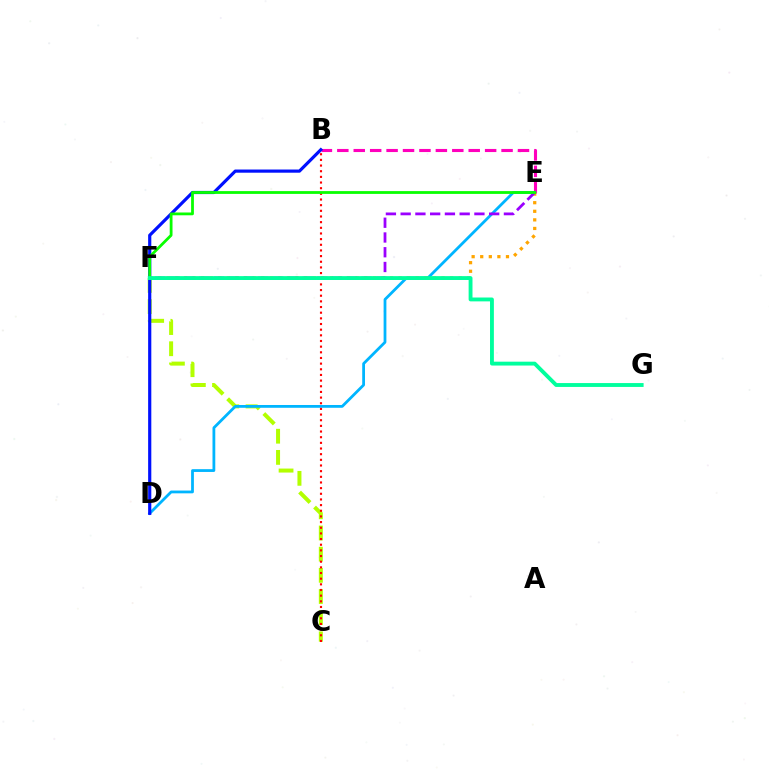{('C', 'F'): [{'color': '#b3ff00', 'line_style': 'dashed', 'thickness': 2.88}], ('B', 'E'): [{'color': '#ff00bd', 'line_style': 'dashed', 'thickness': 2.23}], ('D', 'E'): [{'color': '#00b5ff', 'line_style': 'solid', 'thickness': 2.01}], ('B', 'D'): [{'color': '#0010ff', 'line_style': 'solid', 'thickness': 2.29}], ('E', 'F'): [{'color': '#ffa500', 'line_style': 'dotted', 'thickness': 2.33}, {'color': '#9b00ff', 'line_style': 'dashed', 'thickness': 2.0}, {'color': '#08ff00', 'line_style': 'solid', 'thickness': 2.01}], ('B', 'C'): [{'color': '#ff0000', 'line_style': 'dotted', 'thickness': 1.54}], ('F', 'G'): [{'color': '#00ff9d', 'line_style': 'solid', 'thickness': 2.78}]}